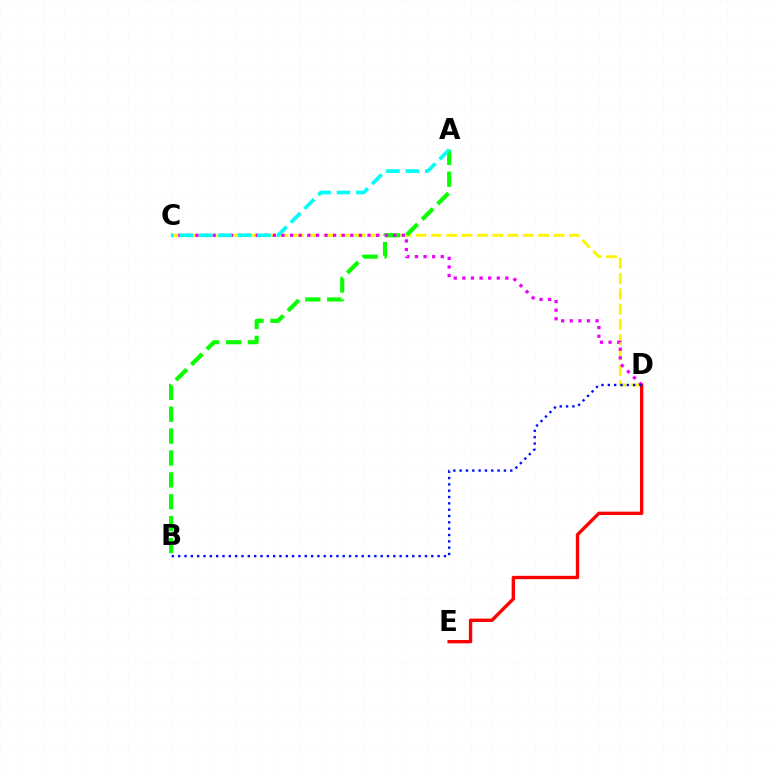{('C', 'D'): [{'color': '#fcf500', 'line_style': 'dashed', 'thickness': 2.08}, {'color': '#ee00ff', 'line_style': 'dotted', 'thickness': 2.34}], ('A', 'B'): [{'color': '#08ff00', 'line_style': 'dashed', 'thickness': 2.97}], ('D', 'E'): [{'color': '#ff0000', 'line_style': 'solid', 'thickness': 2.42}], ('B', 'D'): [{'color': '#0010ff', 'line_style': 'dotted', 'thickness': 1.72}], ('A', 'C'): [{'color': '#00fff6', 'line_style': 'dashed', 'thickness': 2.64}]}